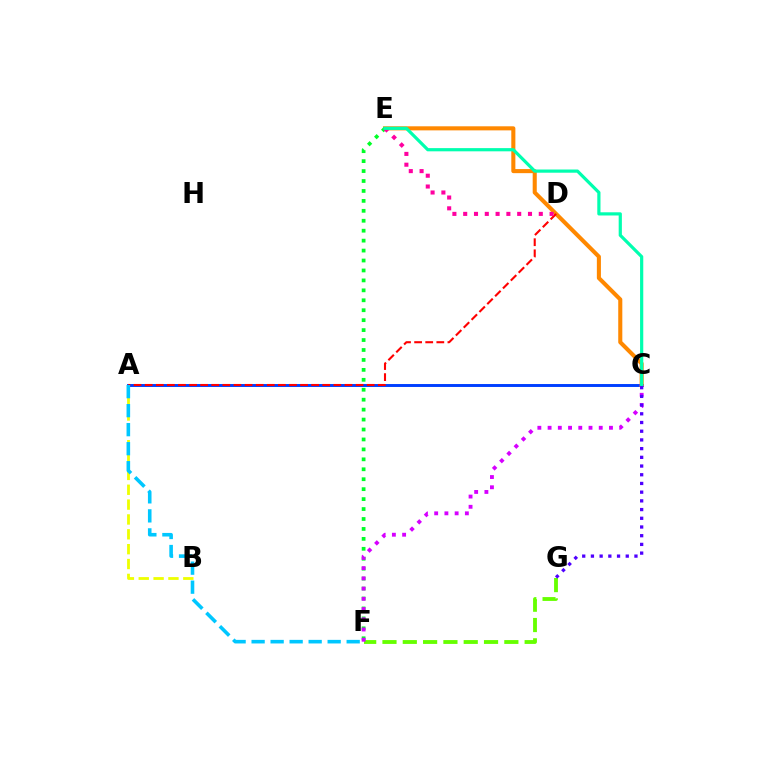{('F', 'G'): [{'color': '#66ff00', 'line_style': 'dashed', 'thickness': 2.76}], ('A', 'C'): [{'color': '#003fff', 'line_style': 'solid', 'thickness': 2.11}], ('C', 'E'): [{'color': '#ff8800', 'line_style': 'solid', 'thickness': 2.94}, {'color': '#00ffaf', 'line_style': 'solid', 'thickness': 2.3}], ('A', 'D'): [{'color': '#ff0000', 'line_style': 'dashed', 'thickness': 1.51}], ('A', 'B'): [{'color': '#eeff00', 'line_style': 'dashed', 'thickness': 2.02}], ('E', 'F'): [{'color': '#00ff27', 'line_style': 'dotted', 'thickness': 2.7}], ('C', 'F'): [{'color': '#d600ff', 'line_style': 'dotted', 'thickness': 2.78}], ('D', 'E'): [{'color': '#ff00a0', 'line_style': 'dotted', 'thickness': 2.93}], ('A', 'F'): [{'color': '#00c7ff', 'line_style': 'dashed', 'thickness': 2.58}], ('C', 'G'): [{'color': '#4f00ff', 'line_style': 'dotted', 'thickness': 2.37}]}